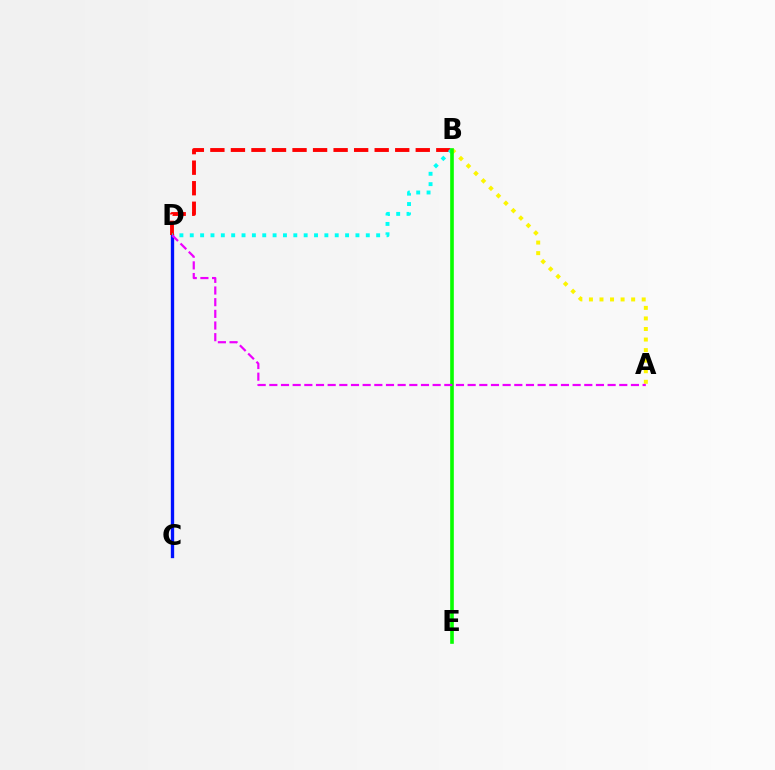{('A', 'B'): [{'color': '#fcf500', 'line_style': 'dotted', 'thickness': 2.87}], ('C', 'D'): [{'color': '#0010ff', 'line_style': 'solid', 'thickness': 2.4}], ('B', 'D'): [{'color': '#ff0000', 'line_style': 'dashed', 'thickness': 2.79}, {'color': '#00fff6', 'line_style': 'dotted', 'thickness': 2.81}], ('B', 'E'): [{'color': '#08ff00', 'line_style': 'solid', 'thickness': 2.62}], ('A', 'D'): [{'color': '#ee00ff', 'line_style': 'dashed', 'thickness': 1.58}]}